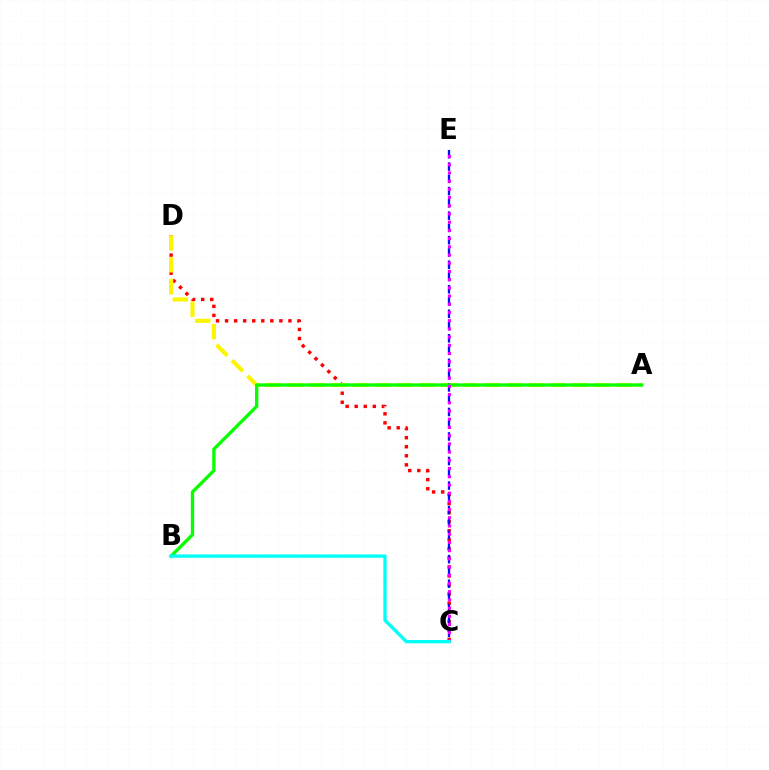{('C', 'D'): [{'color': '#ff0000', 'line_style': 'dotted', 'thickness': 2.46}], ('A', 'D'): [{'color': '#fcf500', 'line_style': 'dashed', 'thickness': 2.98}], ('C', 'E'): [{'color': '#0010ff', 'line_style': 'dashed', 'thickness': 1.67}, {'color': '#ee00ff', 'line_style': 'dotted', 'thickness': 2.23}], ('A', 'B'): [{'color': '#08ff00', 'line_style': 'solid', 'thickness': 2.39}], ('B', 'C'): [{'color': '#00fff6', 'line_style': 'solid', 'thickness': 2.39}]}